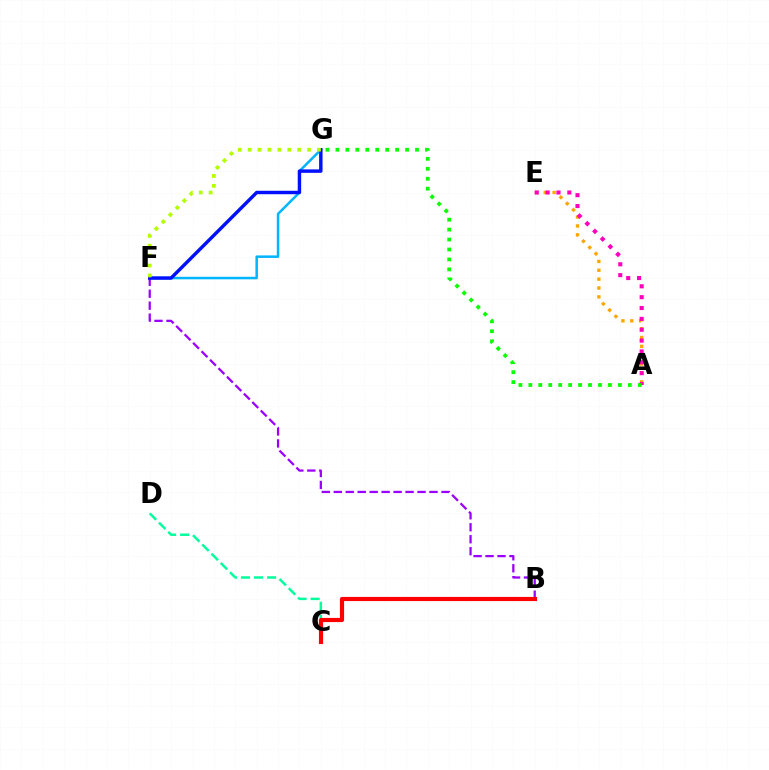{('A', 'E'): [{'color': '#ffa500', 'line_style': 'dotted', 'thickness': 2.41}, {'color': '#ff00bd', 'line_style': 'dotted', 'thickness': 2.95}], ('C', 'D'): [{'color': '#00ff9d', 'line_style': 'dashed', 'thickness': 1.78}], ('F', 'G'): [{'color': '#00b5ff', 'line_style': 'solid', 'thickness': 1.81}, {'color': '#0010ff', 'line_style': 'solid', 'thickness': 2.47}, {'color': '#b3ff00', 'line_style': 'dotted', 'thickness': 2.69}], ('A', 'G'): [{'color': '#08ff00', 'line_style': 'dotted', 'thickness': 2.7}], ('B', 'F'): [{'color': '#9b00ff', 'line_style': 'dashed', 'thickness': 1.63}], ('B', 'C'): [{'color': '#ff0000', 'line_style': 'solid', 'thickness': 2.99}]}